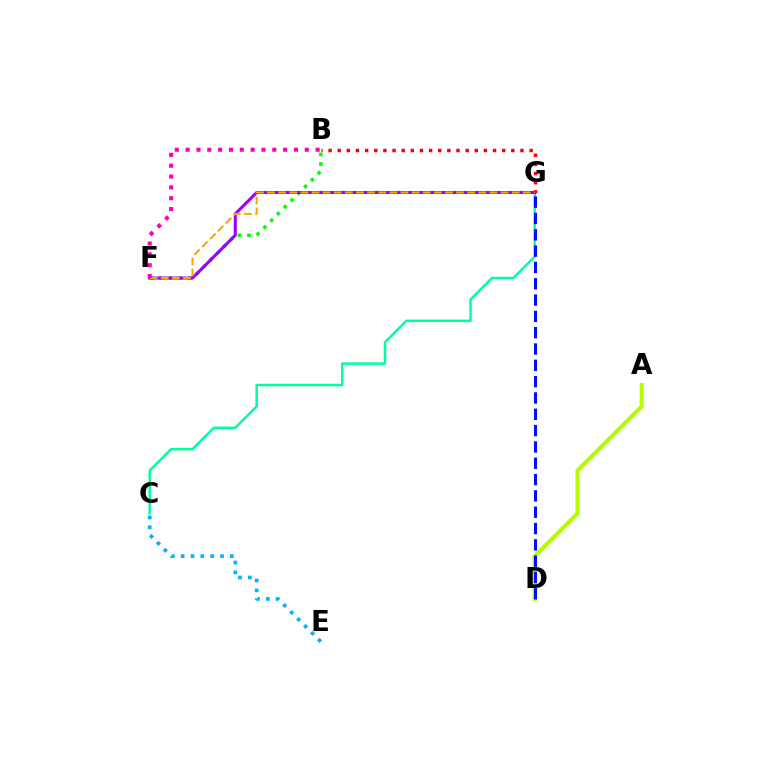{('B', 'F'): [{'color': '#08ff00', 'line_style': 'dotted', 'thickness': 2.61}, {'color': '#ff00bd', 'line_style': 'dotted', 'thickness': 2.94}], ('C', 'E'): [{'color': '#00b5ff', 'line_style': 'dotted', 'thickness': 2.67}], ('A', 'D'): [{'color': '#b3ff00', 'line_style': 'solid', 'thickness': 2.95}], ('C', 'G'): [{'color': '#00ff9d', 'line_style': 'solid', 'thickness': 1.79}], ('D', 'G'): [{'color': '#0010ff', 'line_style': 'dashed', 'thickness': 2.22}], ('B', 'G'): [{'color': '#ff0000', 'line_style': 'dotted', 'thickness': 2.48}], ('F', 'G'): [{'color': '#9b00ff', 'line_style': 'solid', 'thickness': 2.2}, {'color': '#ffa500', 'line_style': 'dashed', 'thickness': 1.51}]}